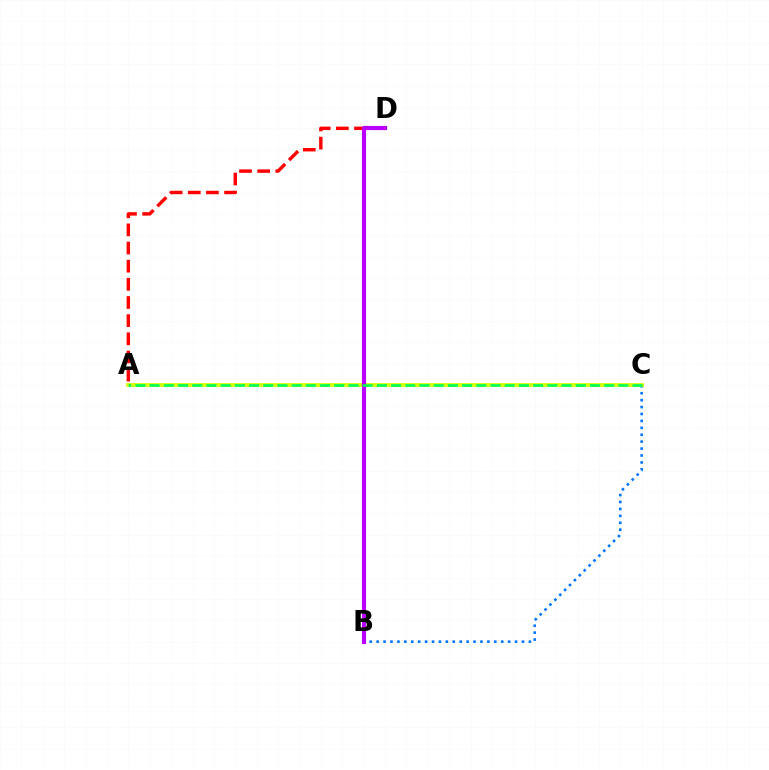{('B', 'C'): [{'color': '#0074ff', 'line_style': 'dotted', 'thickness': 1.88}], ('A', 'C'): [{'color': '#d1ff00', 'line_style': 'solid', 'thickness': 2.7}, {'color': '#00ff5c', 'line_style': 'dashed', 'thickness': 1.93}], ('A', 'D'): [{'color': '#ff0000', 'line_style': 'dashed', 'thickness': 2.47}], ('B', 'D'): [{'color': '#b900ff', 'line_style': 'solid', 'thickness': 2.99}]}